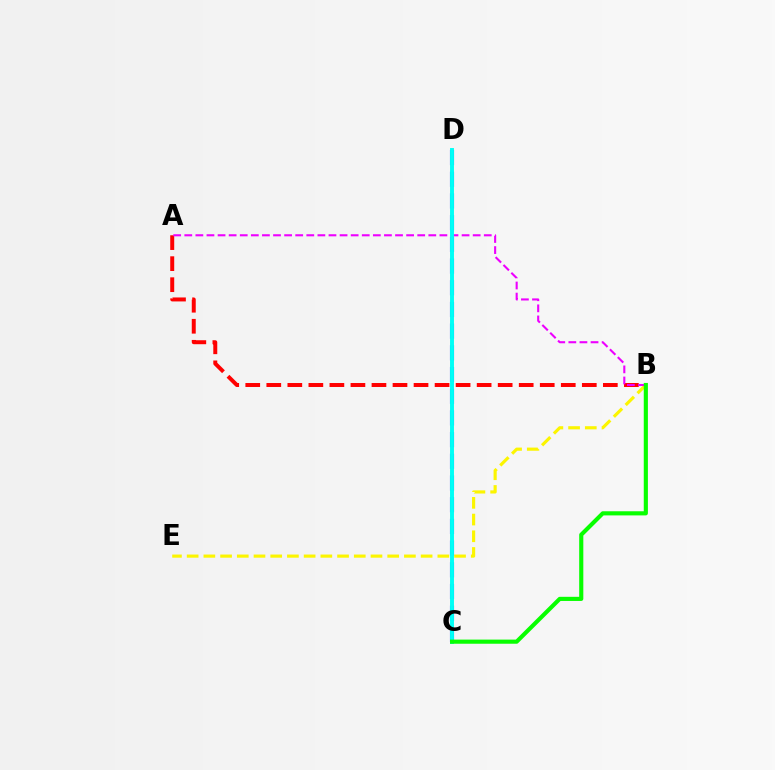{('B', 'E'): [{'color': '#fcf500', 'line_style': 'dashed', 'thickness': 2.27}], ('A', 'B'): [{'color': '#ff0000', 'line_style': 'dashed', 'thickness': 2.86}, {'color': '#ee00ff', 'line_style': 'dashed', 'thickness': 1.51}], ('C', 'D'): [{'color': '#0010ff', 'line_style': 'dashed', 'thickness': 2.95}, {'color': '#00fff6', 'line_style': 'solid', 'thickness': 2.82}], ('B', 'C'): [{'color': '#08ff00', 'line_style': 'solid', 'thickness': 2.98}]}